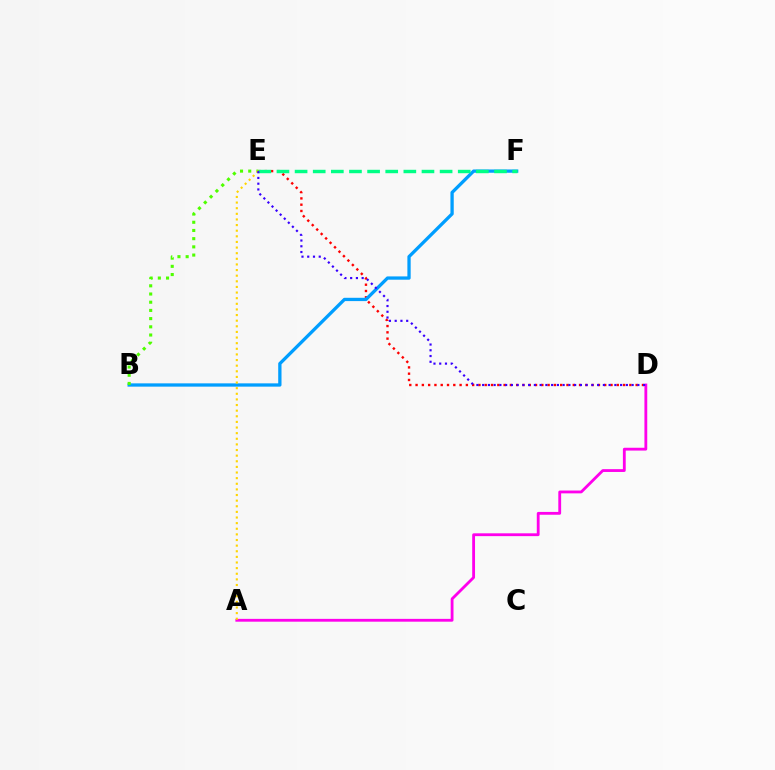{('D', 'E'): [{'color': '#ff0000', 'line_style': 'dotted', 'thickness': 1.71}, {'color': '#3700ff', 'line_style': 'dotted', 'thickness': 1.56}], ('B', 'F'): [{'color': '#009eff', 'line_style': 'solid', 'thickness': 2.37}], ('E', 'F'): [{'color': '#00ff86', 'line_style': 'dashed', 'thickness': 2.46}], ('B', 'E'): [{'color': '#4fff00', 'line_style': 'dotted', 'thickness': 2.23}], ('A', 'D'): [{'color': '#ff00ed', 'line_style': 'solid', 'thickness': 2.03}], ('A', 'E'): [{'color': '#ffd500', 'line_style': 'dotted', 'thickness': 1.53}]}